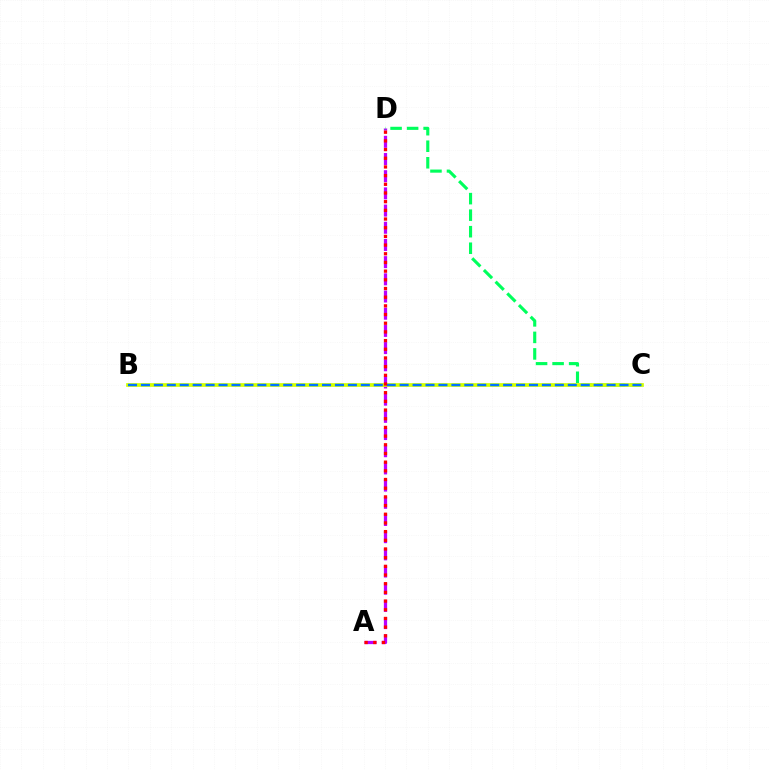{('A', 'D'): [{'color': '#b900ff', 'line_style': 'dashed', 'thickness': 2.34}, {'color': '#ff0000', 'line_style': 'dotted', 'thickness': 2.36}], ('C', 'D'): [{'color': '#00ff5c', 'line_style': 'dashed', 'thickness': 2.25}], ('B', 'C'): [{'color': '#d1ff00', 'line_style': 'solid', 'thickness': 2.68}, {'color': '#0074ff', 'line_style': 'dashed', 'thickness': 1.76}]}